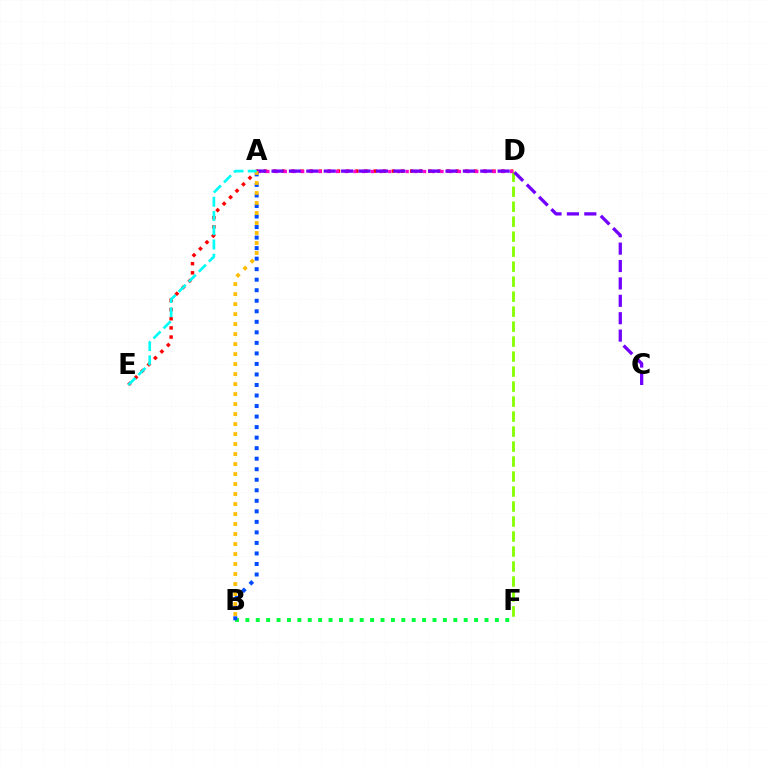{('D', 'E'): [{'color': '#ff0000', 'line_style': 'dotted', 'thickness': 2.48}], ('D', 'F'): [{'color': '#84ff00', 'line_style': 'dashed', 'thickness': 2.04}], ('A', 'D'): [{'color': '#ff00cf', 'line_style': 'dotted', 'thickness': 2.37}], ('B', 'F'): [{'color': '#00ff39', 'line_style': 'dotted', 'thickness': 2.82}], ('A', 'B'): [{'color': '#004bff', 'line_style': 'dotted', 'thickness': 2.86}, {'color': '#ffbd00', 'line_style': 'dotted', 'thickness': 2.72}], ('A', 'C'): [{'color': '#7200ff', 'line_style': 'dashed', 'thickness': 2.36}], ('A', 'E'): [{'color': '#00fff6', 'line_style': 'dashed', 'thickness': 1.94}]}